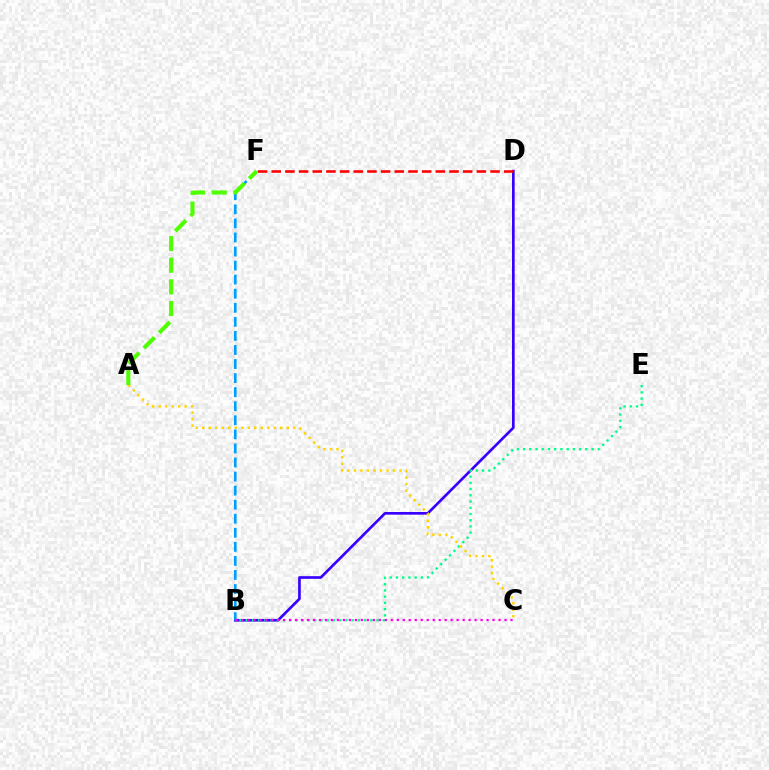{('B', 'D'): [{'color': '#3700ff', 'line_style': 'solid', 'thickness': 1.91}], ('B', 'F'): [{'color': '#009eff', 'line_style': 'dashed', 'thickness': 1.91}], ('B', 'E'): [{'color': '#00ff86', 'line_style': 'dotted', 'thickness': 1.69}], ('B', 'C'): [{'color': '#ff00ed', 'line_style': 'dotted', 'thickness': 1.63}], ('A', 'C'): [{'color': '#ffd500', 'line_style': 'dotted', 'thickness': 1.77}], ('D', 'F'): [{'color': '#ff0000', 'line_style': 'dashed', 'thickness': 1.86}], ('A', 'F'): [{'color': '#4fff00', 'line_style': 'dashed', 'thickness': 2.94}]}